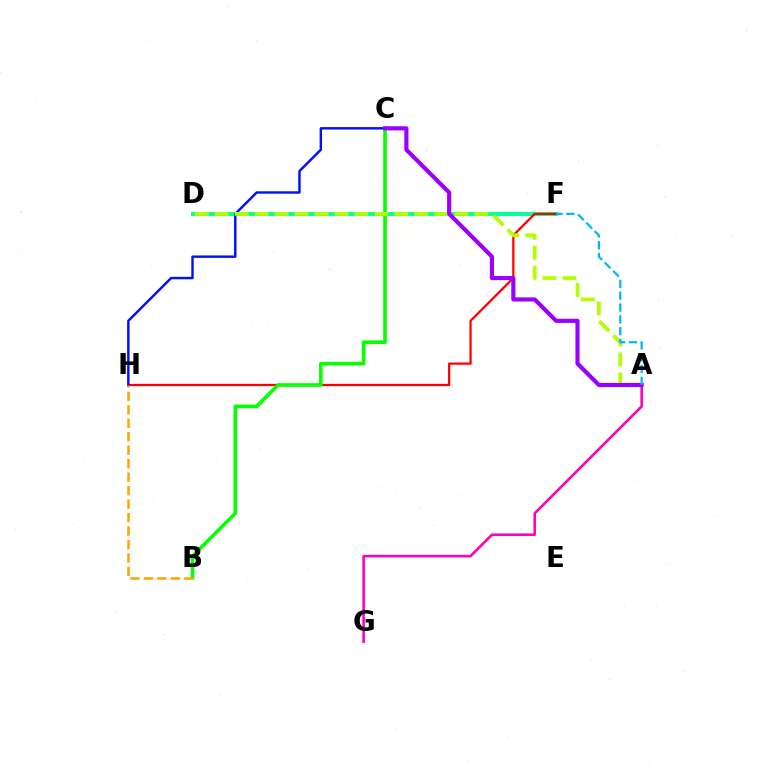{('A', 'G'): [{'color': '#ff00bd', 'line_style': 'solid', 'thickness': 1.87}], ('D', 'F'): [{'color': '#00ff9d', 'line_style': 'solid', 'thickness': 2.84}], ('F', 'H'): [{'color': '#ff0000', 'line_style': 'solid', 'thickness': 1.62}], ('B', 'C'): [{'color': '#08ff00', 'line_style': 'solid', 'thickness': 2.6}], ('C', 'H'): [{'color': '#0010ff', 'line_style': 'solid', 'thickness': 1.76}], ('A', 'D'): [{'color': '#b3ff00', 'line_style': 'dashed', 'thickness': 2.71}], ('A', 'C'): [{'color': '#9b00ff', 'line_style': 'solid', 'thickness': 2.98}], ('A', 'F'): [{'color': '#00b5ff', 'line_style': 'dashed', 'thickness': 1.61}], ('B', 'H'): [{'color': '#ffa500', 'line_style': 'dashed', 'thickness': 1.83}]}